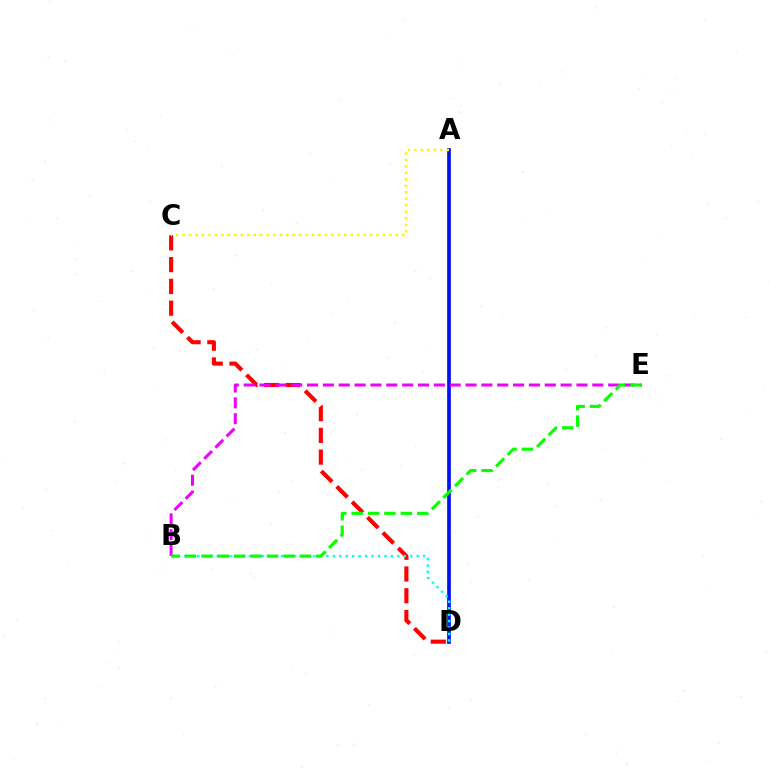{('C', 'D'): [{'color': '#ff0000', 'line_style': 'dashed', 'thickness': 2.96}], ('A', 'D'): [{'color': '#0010ff', 'line_style': 'solid', 'thickness': 2.66}], ('B', 'E'): [{'color': '#ee00ff', 'line_style': 'dashed', 'thickness': 2.15}, {'color': '#08ff00', 'line_style': 'dashed', 'thickness': 2.23}], ('B', 'D'): [{'color': '#00fff6', 'line_style': 'dotted', 'thickness': 1.75}], ('A', 'C'): [{'color': '#fcf500', 'line_style': 'dotted', 'thickness': 1.76}]}